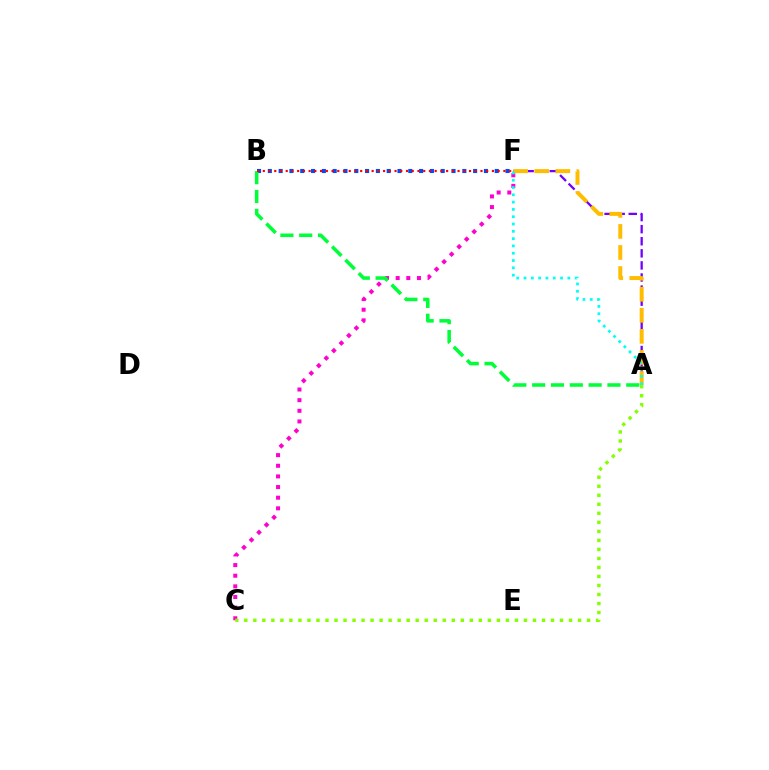{('A', 'F'): [{'color': '#7200ff', 'line_style': 'dashed', 'thickness': 1.64}, {'color': '#ffbd00', 'line_style': 'dashed', 'thickness': 2.86}, {'color': '#00fff6', 'line_style': 'dotted', 'thickness': 1.98}], ('B', 'F'): [{'color': '#004bff', 'line_style': 'dotted', 'thickness': 2.94}, {'color': '#ff0000', 'line_style': 'dotted', 'thickness': 1.56}], ('C', 'F'): [{'color': '#ff00cf', 'line_style': 'dotted', 'thickness': 2.89}], ('A', 'B'): [{'color': '#00ff39', 'line_style': 'dashed', 'thickness': 2.56}], ('A', 'C'): [{'color': '#84ff00', 'line_style': 'dotted', 'thickness': 2.45}]}